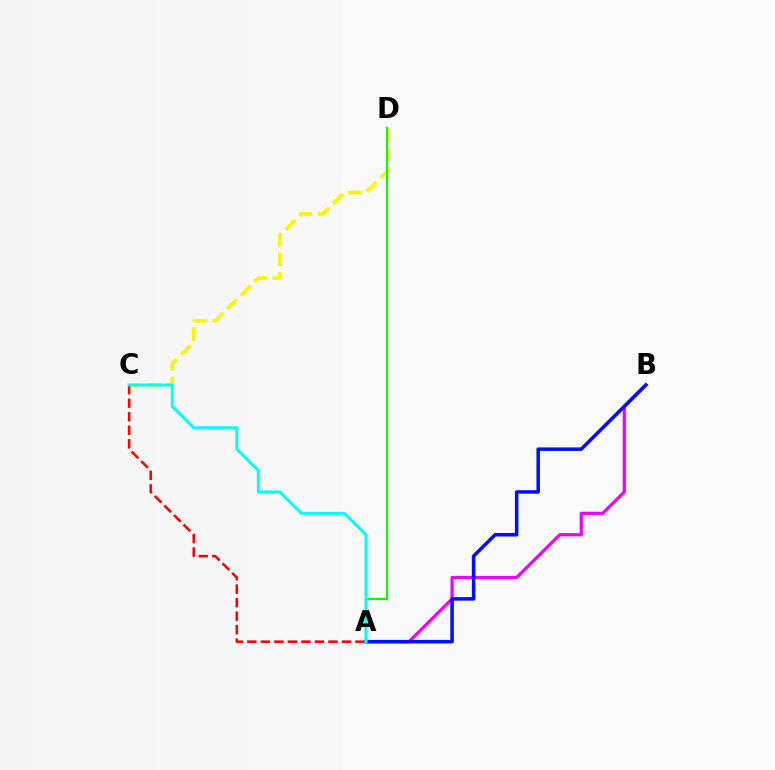{('A', 'B'): [{'color': '#ee00ff', 'line_style': 'solid', 'thickness': 2.31}, {'color': '#0010ff', 'line_style': 'solid', 'thickness': 2.54}], ('C', 'D'): [{'color': '#fcf500', 'line_style': 'dashed', 'thickness': 2.64}], ('A', 'D'): [{'color': '#08ff00', 'line_style': 'solid', 'thickness': 1.55}], ('A', 'C'): [{'color': '#ff0000', 'line_style': 'dashed', 'thickness': 1.84}, {'color': '#00fff6', 'line_style': 'solid', 'thickness': 2.13}]}